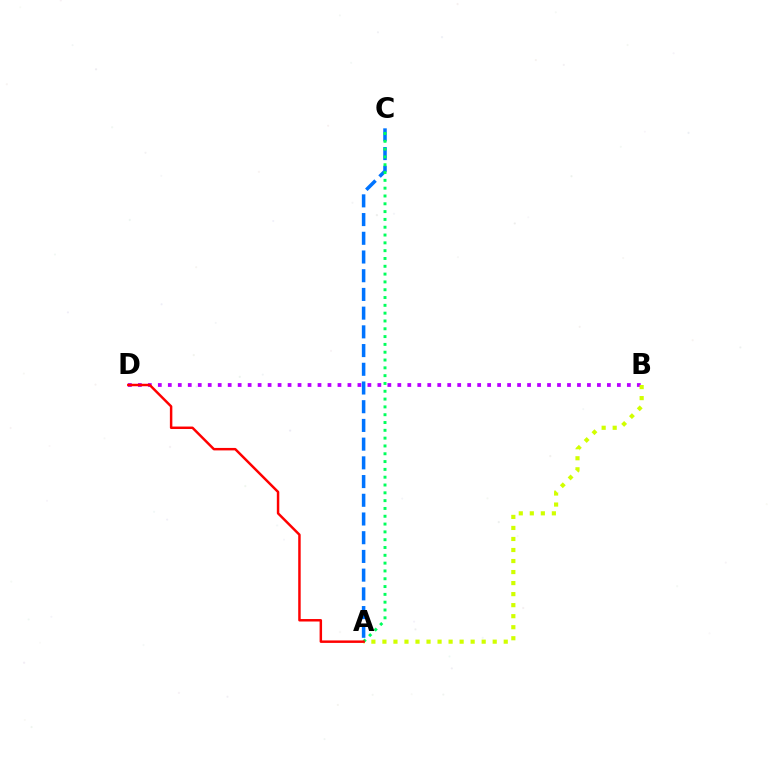{('B', 'D'): [{'color': '#b900ff', 'line_style': 'dotted', 'thickness': 2.71}], ('A', 'C'): [{'color': '#0074ff', 'line_style': 'dashed', 'thickness': 2.54}, {'color': '#00ff5c', 'line_style': 'dotted', 'thickness': 2.12}], ('A', 'B'): [{'color': '#d1ff00', 'line_style': 'dotted', 'thickness': 3.0}], ('A', 'D'): [{'color': '#ff0000', 'line_style': 'solid', 'thickness': 1.78}]}